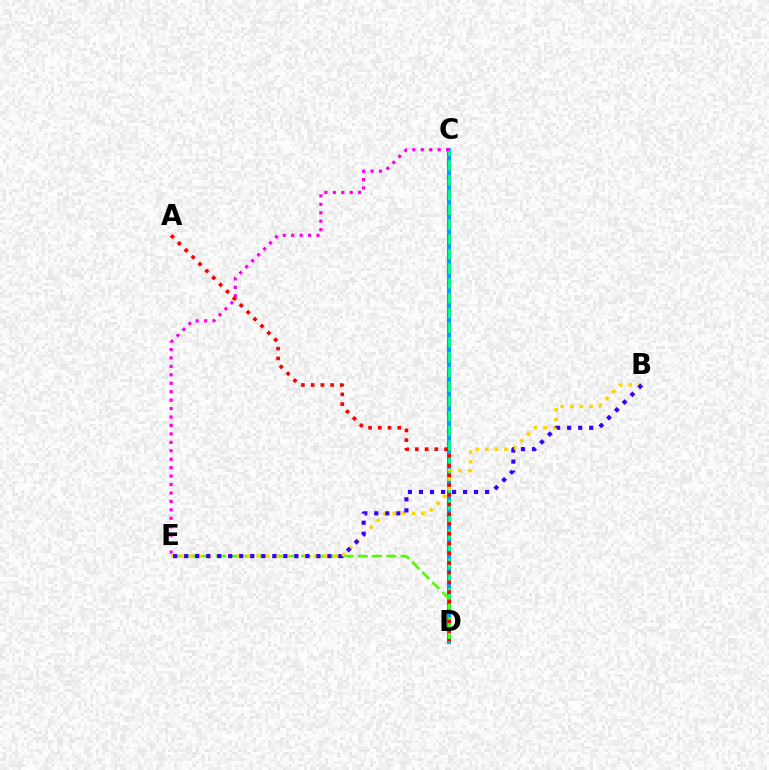{('C', 'D'): [{'color': '#009eff', 'line_style': 'solid', 'thickness': 2.93}, {'color': '#00ff86', 'line_style': 'dashed', 'thickness': 2.0}], ('D', 'E'): [{'color': '#4fff00', 'line_style': 'dashed', 'thickness': 1.93}], ('B', 'E'): [{'color': '#ffd500', 'line_style': 'dotted', 'thickness': 2.61}, {'color': '#3700ff', 'line_style': 'dotted', 'thickness': 2.99}], ('C', 'E'): [{'color': '#ff00ed', 'line_style': 'dotted', 'thickness': 2.29}], ('A', 'D'): [{'color': '#ff0000', 'line_style': 'dotted', 'thickness': 2.65}]}